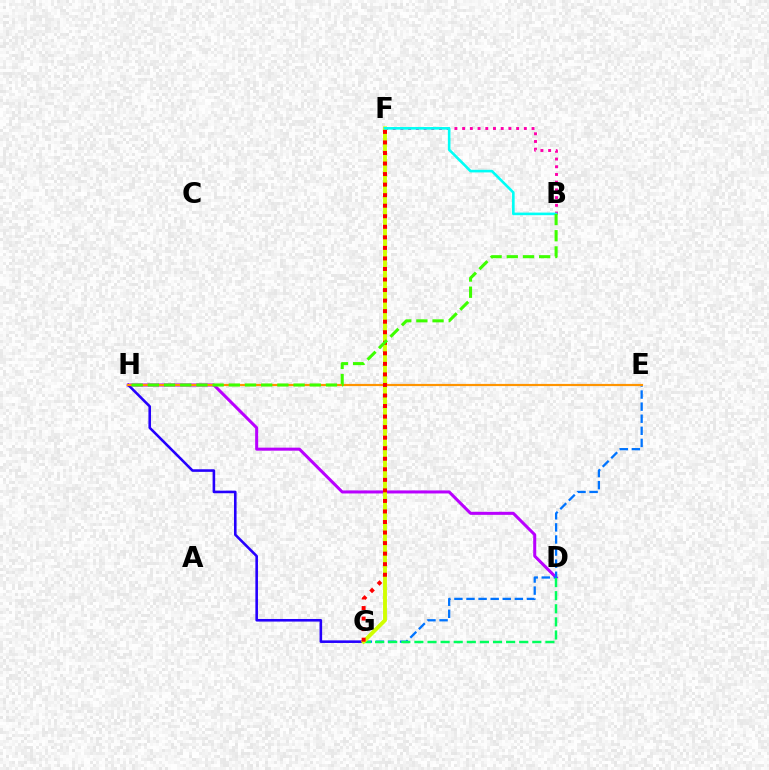{('D', 'H'): [{'color': '#b900ff', 'line_style': 'solid', 'thickness': 2.18}], ('G', 'H'): [{'color': '#2500ff', 'line_style': 'solid', 'thickness': 1.86}], ('B', 'F'): [{'color': '#ff00ac', 'line_style': 'dotted', 'thickness': 2.1}, {'color': '#00fff6', 'line_style': 'solid', 'thickness': 1.88}], ('E', 'G'): [{'color': '#0074ff', 'line_style': 'dashed', 'thickness': 1.64}], ('D', 'G'): [{'color': '#00ff5c', 'line_style': 'dashed', 'thickness': 1.78}], ('F', 'G'): [{'color': '#d1ff00', 'line_style': 'solid', 'thickness': 2.79}, {'color': '#ff0000', 'line_style': 'dotted', 'thickness': 2.86}], ('E', 'H'): [{'color': '#ff9400', 'line_style': 'solid', 'thickness': 1.58}], ('B', 'H'): [{'color': '#3dff00', 'line_style': 'dashed', 'thickness': 2.2}]}